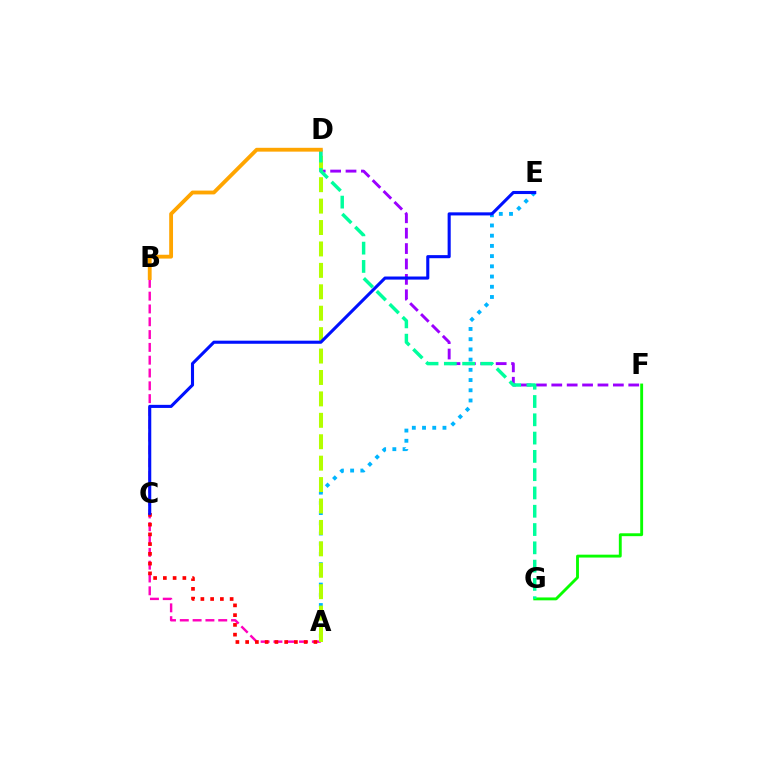{('A', 'B'): [{'color': '#ff00bd', 'line_style': 'dashed', 'thickness': 1.74}], ('D', 'F'): [{'color': '#9b00ff', 'line_style': 'dashed', 'thickness': 2.09}], ('F', 'G'): [{'color': '#08ff00', 'line_style': 'solid', 'thickness': 2.07}], ('A', 'C'): [{'color': '#ff0000', 'line_style': 'dotted', 'thickness': 2.65}], ('A', 'E'): [{'color': '#00b5ff', 'line_style': 'dotted', 'thickness': 2.78}], ('A', 'D'): [{'color': '#b3ff00', 'line_style': 'dashed', 'thickness': 2.91}], ('D', 'G'): [{'color': '#00ff9d', 'line_style': 'dashed', 'thickness': 2.48}], ('B', 'D'): [{'color': '#ffa500', 'line_style': 'solid', 'thickness': 2.76}], ('C', 'E'): [{'color': '#0010ff', 'line_style': 'solid', 'thickness': 2.22}]}